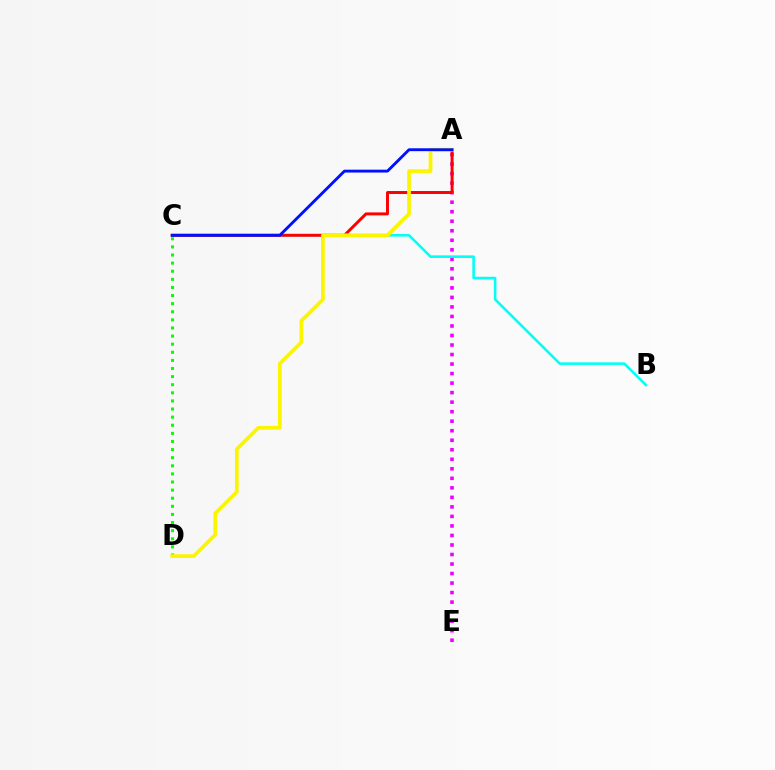{('A', 'E'): [{'color': '#ee00ff', 'line_style': 'dotted', 'thickness': 2.59}], ('B', 'C'): [{'color': '#00fff6', 'line_style': 'solid', 'thickness': 1.85}], ('A', 'C'): [{'color': '#ff0000', 'line_style': 'solid', 'thickness': 2.13}, {'color': '#0010ff', 'line_style': 'solid', 'thickness': 2.07}], ('C', 'D'): [{'color': '#08ff00', 'line_style': 'dotted', 'thickness': 2.2}], ('A', 'D'): [{'color': '#fcf500', 'line_style': 'solid', 'thickness': 2.68}]}